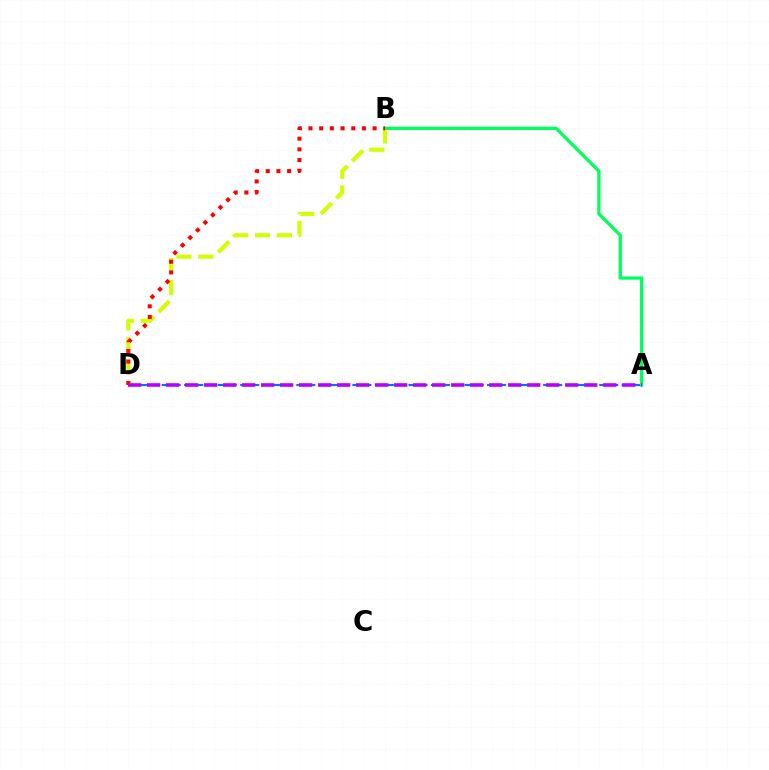{('B', 'D'): [{'color': '#d1ff00', 'line_style': 'dashed', 'thickness': 2.97}, {'color': '#ff0000', 'line_style': 'dotted', 'thickness': 2.9}], ('A', 'D'): [{'color': '#0074ff', 'line_style': 'dashed', 'thickness': 1.52}, {'color': '#b900ff', 'line_style': 'dashed', 'thickness': 2.58}], ('A', 'B'): [{'color': '#00ff5c', 'line_style': 'solid', 'thickness': 2.36}]}